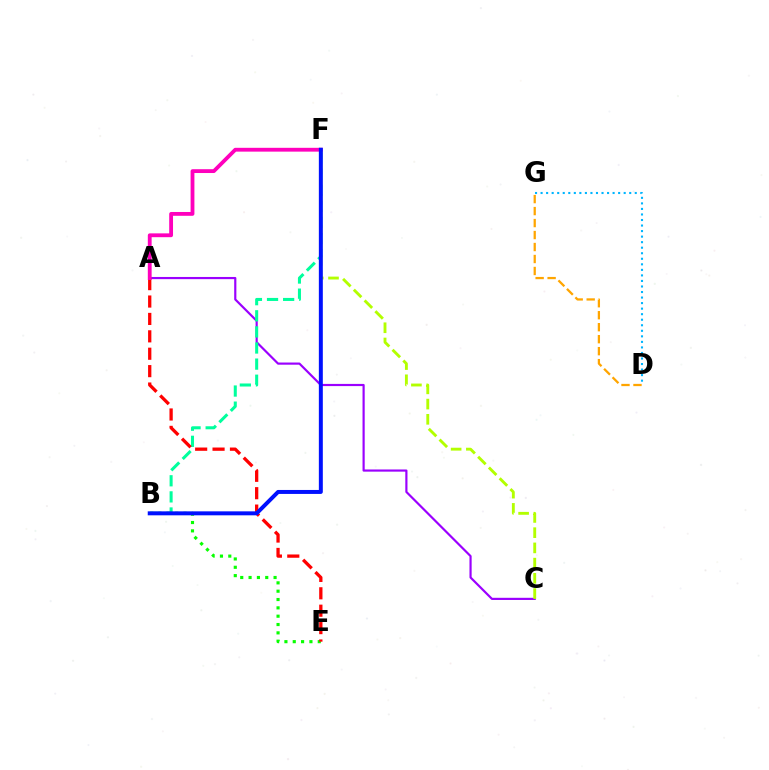{('A', 'C'): [{'color': '#9b00ff', 'line_style': 'solid', 'thickness': 1.57}], ('B', 'E'): [{'color': '#08ff00', 'line_style': 'dotted', 'thickness': 2.26}], ('B', 'F'): [{'color': '#00ff9d', 'line_style': 'dashed', 'thickness': 2.19}, {'color': '#0010ff', 'line_style': 'solid', 'thickness': 2.86}], ('A', 'E'): [{'color': '#ff0000', 'line_style': 'dashed', 'thickness': 2.36}], ('C', 'F'): [{'color': '#b3ff00', 'line_style': 'dashed', 'thickness': 2.07}], ('D', 'G'): [{'color': '#ffa500', 'line_style': 'dashed', 'thickness': 1.63}, {'color': '#00b5ff', 'line_style': 'dotted', 'thickness': 1.51}], ('A', 'F'): [{'color': '#ff00bd', 'line_style': 'solid', 'thickness': 2.75}]}